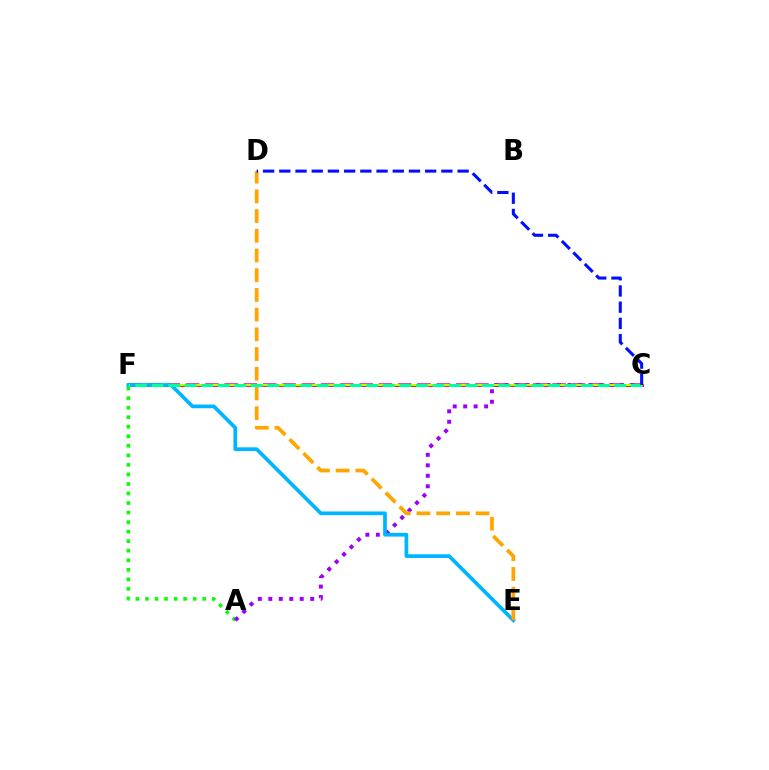{('A', 'F'): [{'color': '#08ff00', 'line_style': 'dotted', 'thickness': 2.59}], ('C', 'F'): [{'color': '#ff0000', 'line_style': 'solid', 'thickness': 2.11}, {'color': '#ff00bd', 'line_style': 'dashed', 'thickness': 2.62}, {'color': '#b3ff00', 'line_style': 'solid', 'thickness': 1.59}, {'color': '#00ff9d', 'line_style': 'dashed', 'thickness': 2.24}], ('A', 'C'): [{'color': '#9b00ff', 'line_style': 'dotted', 'thickness': 2.85}], ('E', 'F'): [{'color': '#00b5ff', 'line_style': 'solid', 'thickness': 2.68}], ('D', 'E'): [{'color': '#ffa500', 'line_style': 'dashed', 'thickness': 2.68}], ('C', 'D'): [{'color': '#0010ff', 'line_style': 'dashed', 'thickness': 2.2}]}